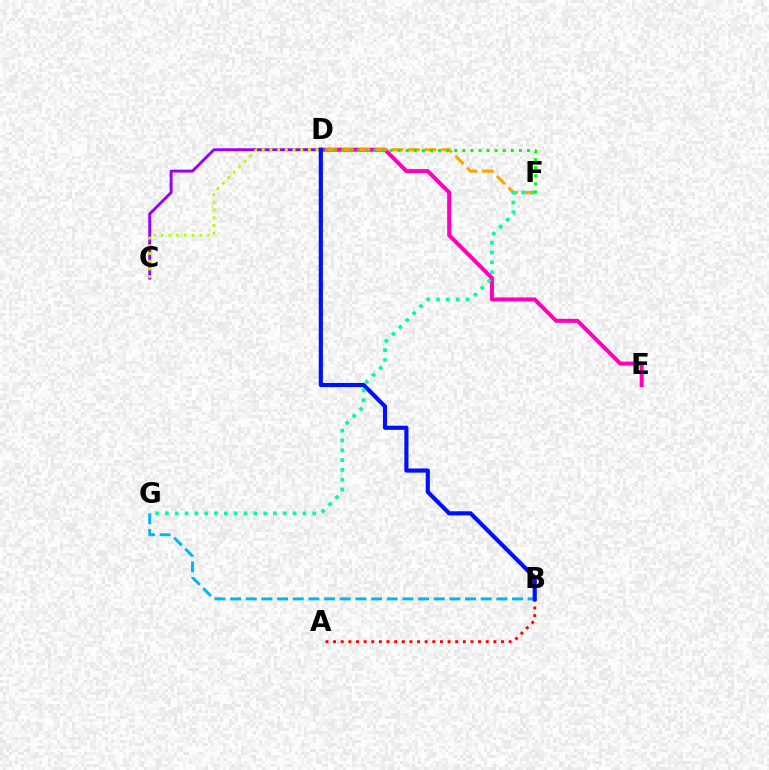{('B', 'G'): [{'color': '#00b5ff', 'line_style': 'dashed', 'thickness': 2.13}], ('D', 'E'): [{'color': '#ff00bd', 'line_style': 'solid', 'thickness': 2.88}], ('D', 'F'): [{'color': '#ffa500', 'line_style': 'dashed', 'thickness': 2.25}, {'color': '#08ff00', 'line_style': 'dotted', 'thickness': 2.2}], ('C', 'D'): [{'color': '#9b00ff', 'line_style': 'solid', 'thickness': 2.11}, {'color': '#b3ff00', 'line_style': 'dotted', 'thickness': 2.09}], ('A', 'B'): [{'color': '#ff0000', 'line_style': 'dotted', 'thickness': 2.07}], ('B', 'D'): [{'color': '#0010ff', 'line_style': 'solid', 'thickness': 2.99}], ('F', 'G'): [{'color': '#00ff9d', 'line_style': 'dotted', 'thickness': 2.67}]}